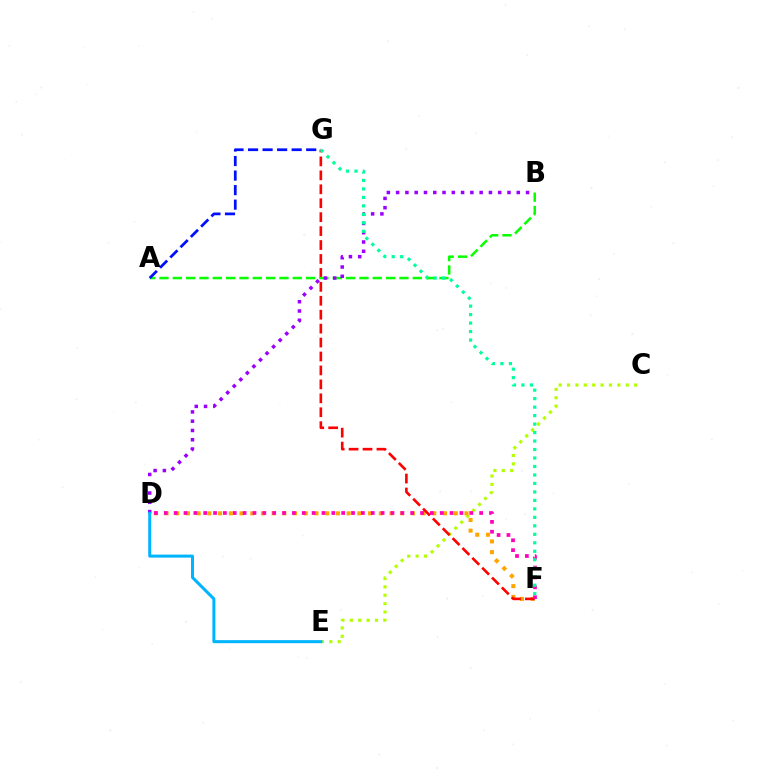{('C', 'E'): [{'color': '#b3ff00', 'line_style': 'dotted', 'thickness': 2.28}], ('D', 'F'): [{'color': '#ffa500', 'line_style': 'dotted', 'thickness': 2.91}, {'color': '#ff00bd', 'line_style': 'dotted', 'thickness': 2.68}], ('F', 'G'): [{'color': '#ff0000', 'line_style': 'dashed', 'thickness': 1.89}, {'color': '#00ff9d', 'line_style': 'dotted', 'thickness': 2.3}], ('A', 'B'): [{'color': '#08ff00', 'line_style': 'dashed', 'thickness': 1.81}], ('B', 'D'): [{'color': '#9b00ff', 'line_style': 'dotted', 'thickness': 2.52}], ('A', 'G'): [{'color': '#0010ff', 'line_style': 'dashed', 'thickness': 1.97}], ('D', 'E'): [{'color': '#00b5ff', 'line_style': 'solid', 'thickness': 2.17}]}